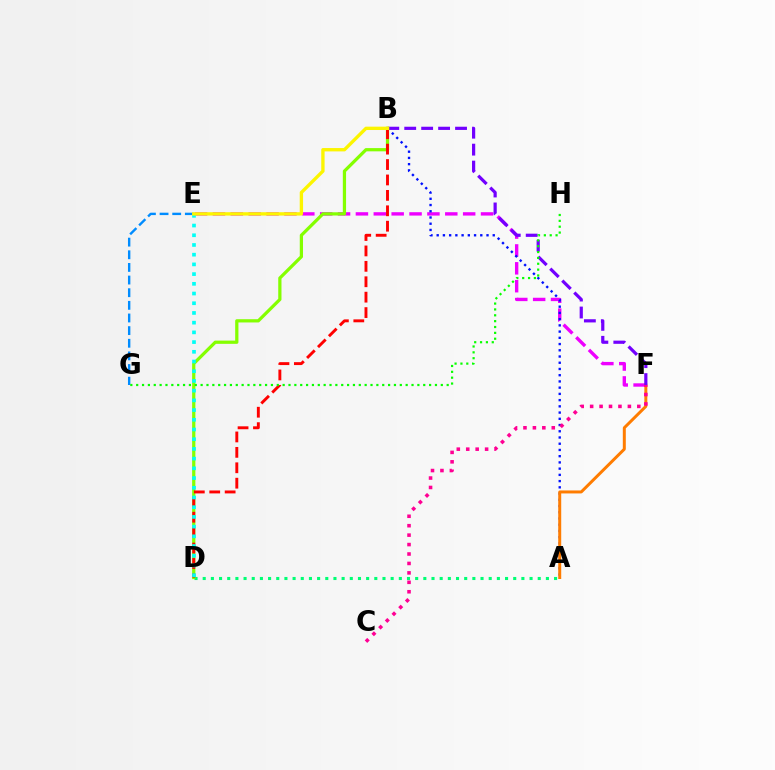{('E', 'F'): [{'color': '#ee00ff', 'line_style': 'dashed', 'thickness': 2.43}], ('A', 'B'): [{'color': '#0010ff', 'line_style': 'dotted', 'thickness': 1.69}], ('A', 'D'): [{'color': '#00ff74', 'line_style': 'dotted', 'thickness': 2.22}], ('A', 'F'): [{'color': '#ff7c00', 'line_style': 'solid', 'thickness': 2.15}], ('B', 'F'): [{'color': '#7200ff', 'line_style': 'dashed', 'thickness': 2.3}], ('E', 'G'): [{'color': '#008cff', 'line_style': 'dashed', 'thickness': 1.72}], ('B', 'D'): [{'color': '#84ff00', 'line_style': 'solid', 'thickness': 2.33}, {'color': '#ff0000', 'line_style': 'dashed', 'thickness': 2.09}], ('G', 'H'): [{'color': '#08ff00', 'line_style': 'dotted', 'thickness': 1.59}], ('D', 'E'): [{'color': '#00fff6', 'line_style': 'dotted', 'thickness': 2.64}], ('B', 'E'): [{'color': '#fcf500', 'line_style': 'solid', 'thickness': 2.41}], ('C', 'F'): [{'color': '#ff0094', 'line_style': 'dotted', 'thickness': 2.56}]}